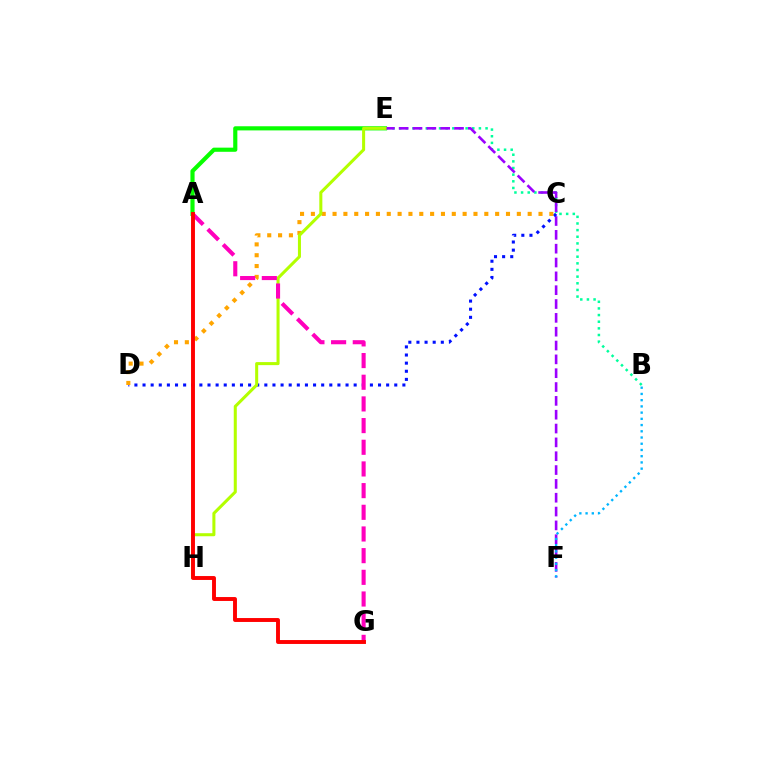{('A', 'E'): [{'color': '#08ff00', 'line_style': 'solid', 'thickness': 2.98}], ('B', 'E'): [{'color': '#00ff9d', 'line_style': 'dotted', 'thickness': 1.81}], ('E', 'F'): [{'color': '#9b00ff', 'line_style': 'dashed', 'thickness': 1.88}], ('C', 'D'): [{'color': '#0010ff', 'line_style': 'dotted', 'thickness': 2.21}, {'color': '#ffa500', 'line_style': 'dotted', 'thickness': 2.95}], ('E', 'H'): [{'color': '#b3ff00', 'line_style': 'solid', 'thickness': 2.19}], ('A', 'G'): [{'color': '#ff00bd', 'line_style': 'dashed', 'thickness': 2.94}, {'color': '#ff0000', 'line_style': 'solid', 'thickness': 2.81}], ('B', 'F'): [{'color': '#00b5ff', 'line_style': 'dotted', 'thickness': 1.69}]}